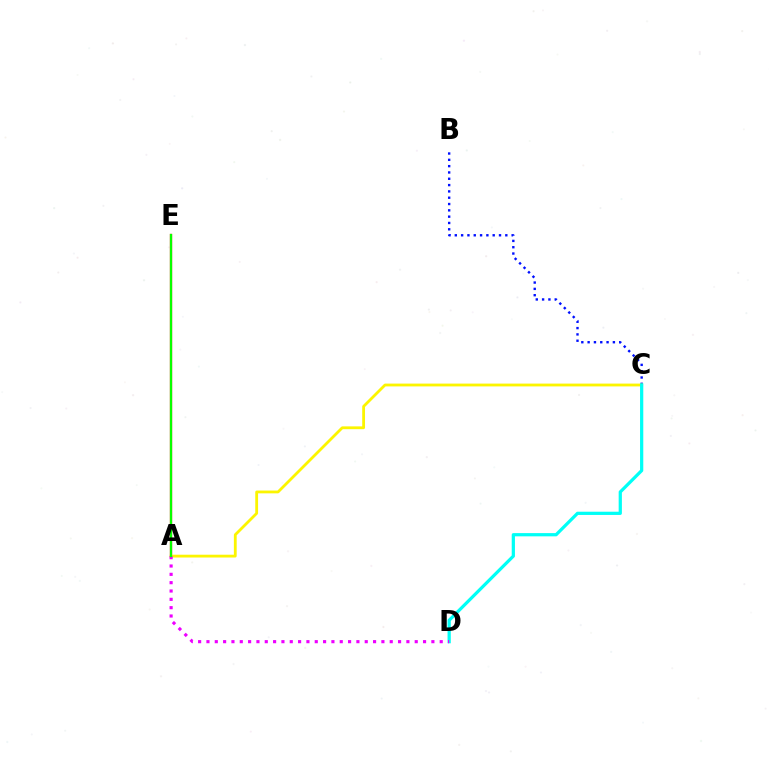{('A', 'E'): [{'color': '#ff0000', 'line_style': 'solid', 'thickness': 1.63}, {'color': '#08ff00', 'line_style': 'solid', 'thickness': 1.6}], ('B', 'C'): [{'color': '#0010ff', 'line_style': 'dotted', 'thickness': 1.72}], ('A', 'C'): [{'color': '#fcf500', 'line_style': 'solid', 'thickness': 2.02}], ('C', 'D'): [{'color': '#00fff6', 'line_style': 'solid', 'thickness': 2.33}], ('A', 'D'): [{'color': '#ee00ff', 'line_style': 'dotted', 'thickness': 2.26}]}